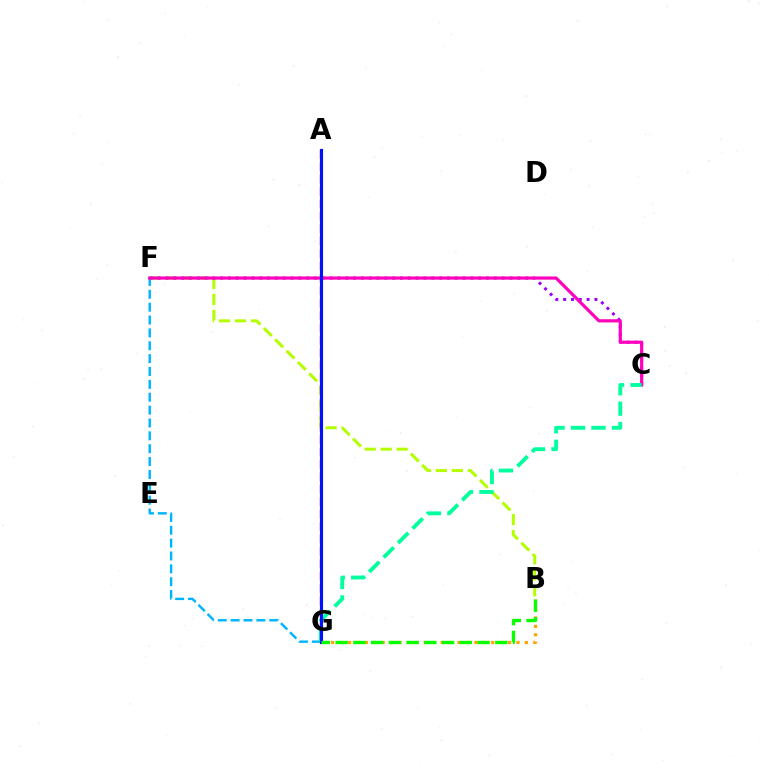{('B', 'G'): [{'color': '#ffa500', 'line_style': 'dotted', 'thickness': 2.29}, {'color': '#08ff00', 'line_style': 'dashed', 'thickness': 2.41}], ('B', 'F'): [{'color': '#b3ff00', 'line_style': 'dashed', 'thickness': 2.17}], ('C', 'F'): [{'color': '#9b00ff', 'line_style': 'dotted', 'thickness': 2.12}, {'color': '#ff00bd', 'line_style': 'solid', 'thickness': 2.29}], ('A', 'G'): [{'color': '#ff0000', 'line_style': 'dashed', 'thickness': 1.69}, {'color': '#0010ff', 'line_style': 'solid', 'thickness': 2.25}], ('F', 'G'): [{'color': '#00b5ff', 'line_style': 'dashed', 'thickness': 1.75}], ('C', 'G'): [{'color': '#00ff9d', 'line_style': 'dashed', 'thickness': 2.78}]}